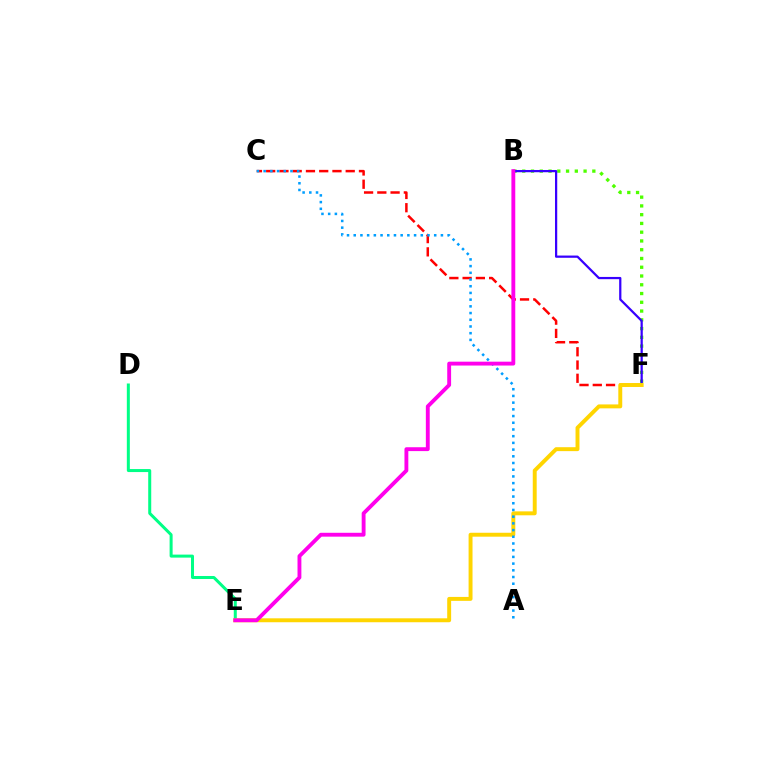{('C', 'F'): [{'color': '#ff0000', 'line_style': 'dashed', 'thickness': 1.8}], ('B', 'F'): [{'color': '#4fff00', 'line_style': 'dotted', 'thickness': 2.38}, {'color': '#3700ff', 'line_style': 'solid', 'thickness': 1.61}], ('D', 'E'): [{'color': '#00ff86', 'line_style': 'solid', 'thickness': 2.17}], ('E', 'F'): [{'color': '#ffd500', 'line_style': 'solid', 'thickness': 2.83}], ('A', 'C'): [{'color': '#009eff', 'line_style': 'dotted', 'thickness': 1.82}], ('B', 'E'): [{'color': '#ff00ed', 'line_style': 'solid', 'thickness': 2.78}]}